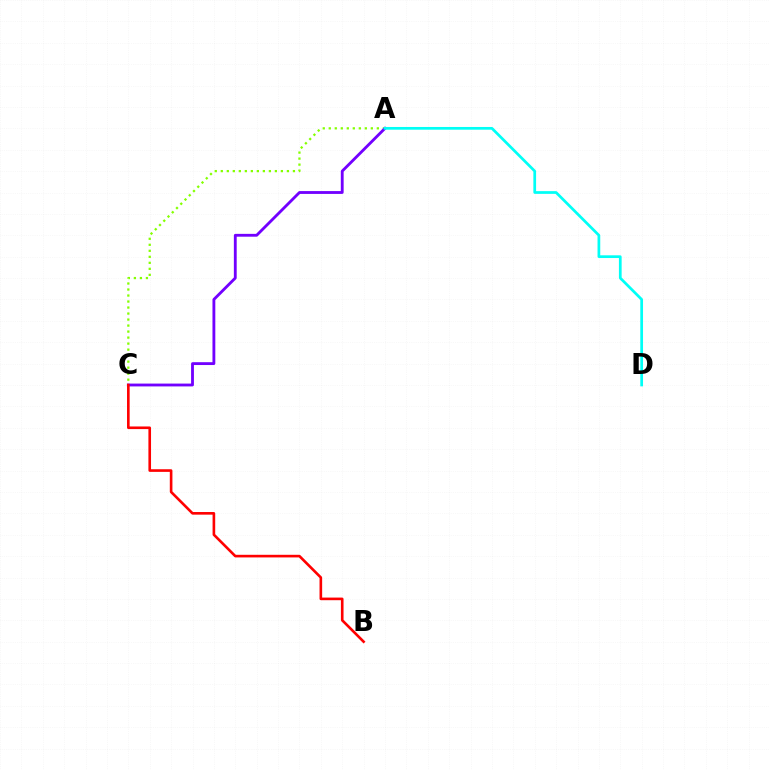{('A', 'C'): [{'color': '#84ff00', 'line_style': 'dotted', 'thickness': 1.63}, {'color': '#7200ff', 'line_style': 'solid', 'thickness': 2.04}], ('B', 'C'): [{'color': '#ff0000', 'line_style': 'solid', 'thickness': 1.89}], ('A', 'D'): [{'color': '#00fff6', 'line_style': 'solid', 'thickness': 1.96}]}